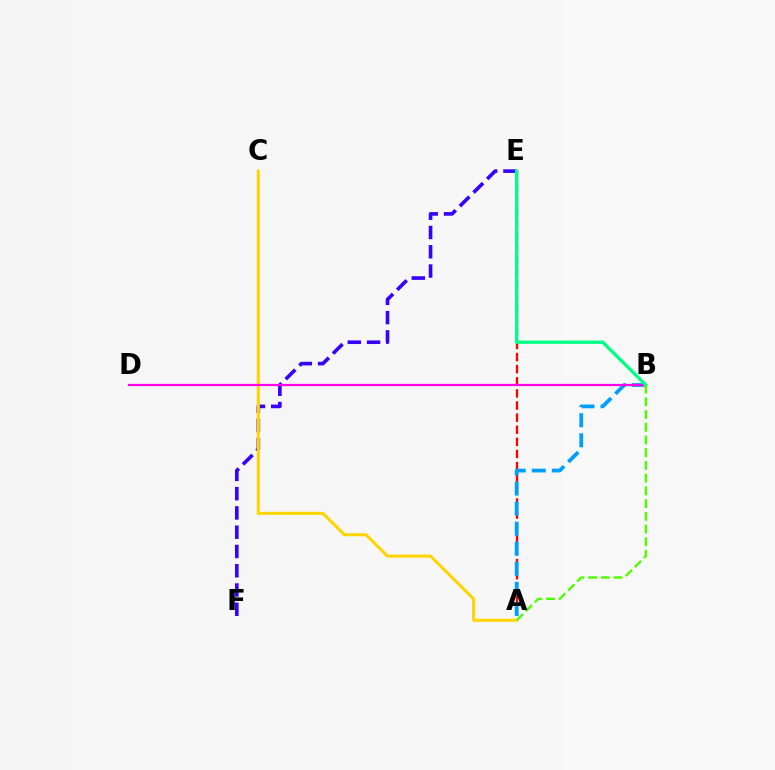{('A', 'E'): [{'color': '#ff0000', 'line_style': 'dashed', 'thickness': 1.65}], ('E', 'F'): [{'color': '#3700ff', 'line_style': 'dashed', 'thickness': 2.62}], ('A', 'B'): [{'color': '#009eff', 'line_style': 'dashed', 'thickness': 2.72}, {'color': '#4fff00', 'line_style': 'dashed', 'thickness': 1.73}], ('A', 'C'): [{'color': '#ffd500', 'line_style': 'solid', 'thickness': 2.21}], ('B', 'D'): [{'color': '#ff00ed', 'line_style': 'solid', 'thickness': 1.59}], ('B', 'E'): [{'color': '#00ff86', 'line_style': 'solid', 'thickness': 2.41}]}